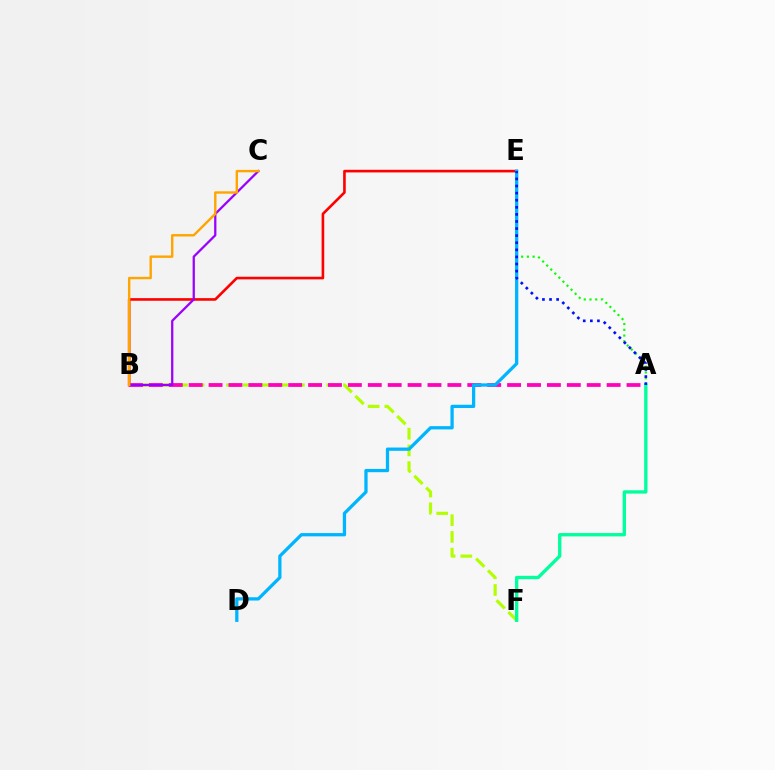{('B', 'E'): [{'color': '#ff0000', 'line_style': 'solid', 'thickness': 1.89}], ('B', 'F'): [{'color': '#b3ff00', 'line_style': 'dashed', 'thickness': 2.27}], ('A', 'E'): [{'color': '#08ff00', 'line_style': 'dotted', 'thickness': 1.56}, {'color': '#0010ff', 'line_style': 'dotted', 'thickness': 1.93}], ('A', 'B'): [{'color': '#ff00bd', 'line_style': 'dashed', 'thickness': 2.7}], ('A', 'F'): [{'color': '#00ff9d', 'line_style': 'solid', 'thickness': 2.4}], ('D', 'E'): [{'color': '#00b5ff', 'line_style': 'solid', 'thickness': 2.35}], ('B', 'C'): [{'color': '#9b00ff', 'line_style': 'solid', 'thickness': 1.63}, {'color': '#ffa500', 'line_style': 'solid', 'thickness': 1.73}]}